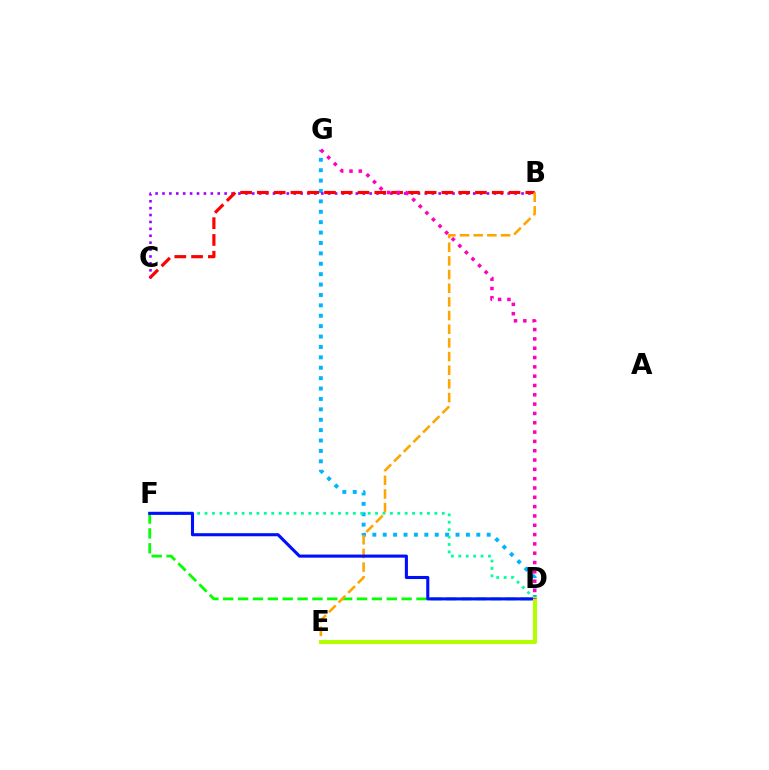{('D', 'G'): [{'color': '#00b5ff', 'line_style': 'dotted', 'thickness': 2.82}, {'color': '#ff00bd', 'line_style': 'dotted', 'thickness': 2.53}], ('B', 'C'): [{'color': '#9b00ff', 'line_style': 'dotted', 'thickness': 1.88}, {'color': '#ff0000', 'line_style': 'dashed', 'thickness': 2.28}], ('D', 'F'): [{'color': '#08ff00', 'line_style': 'dashed', 'thickness': 2.02}, {'color': '#00ff9d', 'line_style': 'dotted', 'thickness': 2.01}, {'color': '#0010ff', 'line_style': 'solid', 'thickness': 2.22}], ('B', 'E'): [{'color': '#ffa500', 'line_style': 'dashed', 'thickness': 1.86}], ('D', 'E'): [{'color': '#b3ff00', 'line_style': 'solid', 'thickness': 2.95}]}